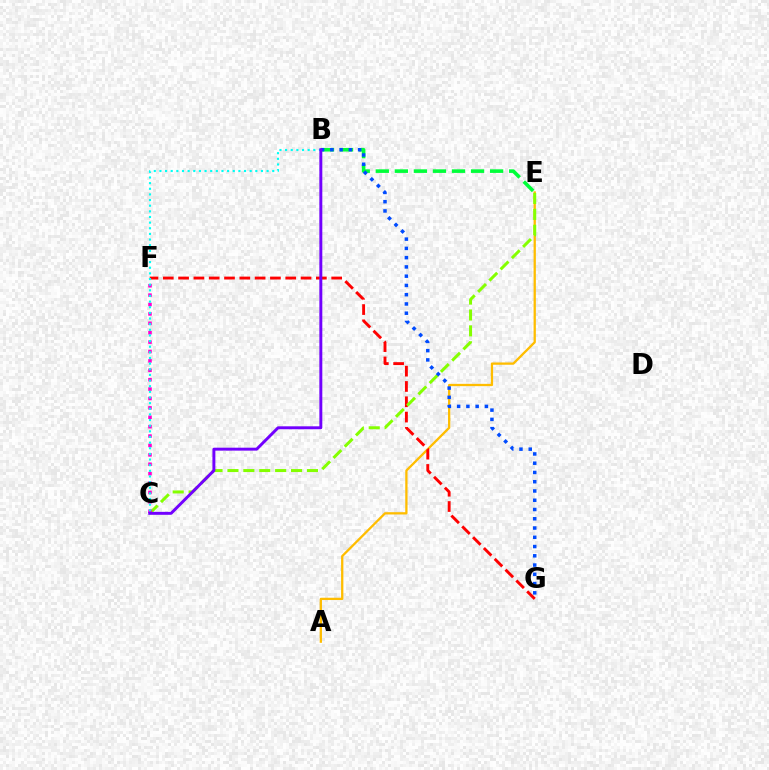{('A', 'E'): [{'color': '#ffbd00', 'line_style': 'solid', 'thickness': 1.65}], ('B', 'E'): [{'color': '#00ff39', 'line_style': 'dashed', 'thickness': 2.59}], ('F', 'G'): [{'color': '#ff0000', 'line_style': 'dashed', 'thickness': 2.08}], ('C', 'E'): [{'color': '#84ff00', 'line_style': 'dashed', 'thickness': 2.16}], ('C', 'F'): [{'color': '#ff00cf', 'line_style': 'dotted', 'thickness': 2.55}], ('B', 'G'): [{'color': '#004bff', 'line_style': 'dotted', 'thickness': 2.52}], ('B', 'C'): [{'color': '#00fff6', 'line_style': 'dotted', 'thickness': 1.53}, {'color': '#7200ff', 'line_style': 'solid', 'thickness': 2.12}]}